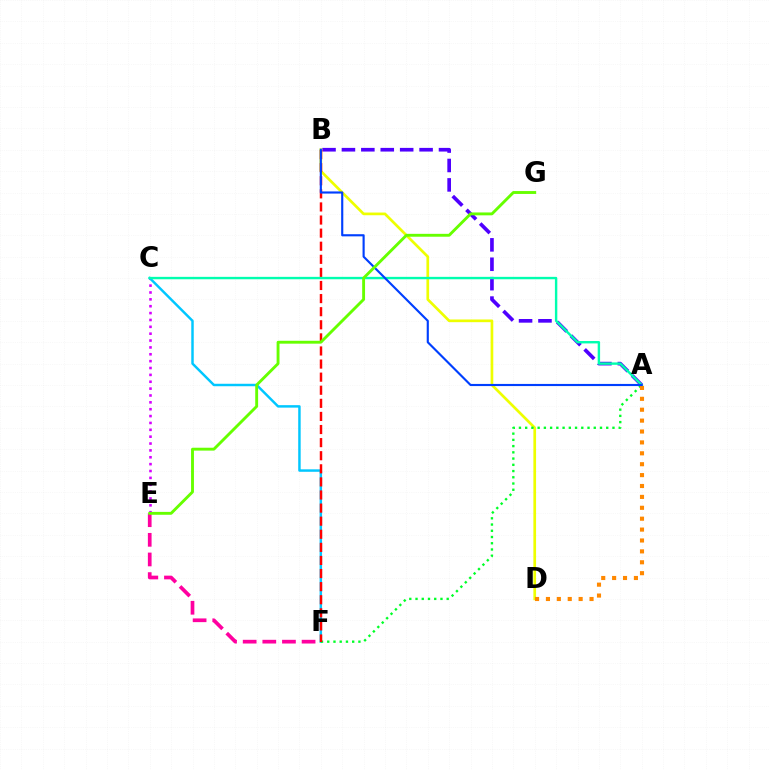{('C', 'E'): [{'color': '#d600ff', 'line_style': 'dotted', 'thickness': 1.87}], ('C', 'F'): [{'color': '#00c7ff', 'line_style': 'solid', 'thickness': 1.77}], ('A', 'B'): [{'color': '#4f00ff', 'line_style': 'dashed', 'thickness': 2.64}, {'color': '#003fff', 'line_style': 'solid', 'thickness': 1.54}], ('B', 'D'): [{'color': '#eeff00', 'line_style': 'solid', 'thickness': 1.94}], ('A', 'F'): [{'color': '#00ff27', 'line_style': 'dotted', 'thickness': 1.69}], ('B', 'F'): [{'color': '#ff0000', 'line_style': 'dashed', 'thickness': 1.78}], ('A', 'C'): [{'color': '#00ffaf', 'line_style': 'solid', 'thickness': 1.73}], ('A', 'D'): [{'color': '#ff8800', 'line_style': 'dotted', 'thickness': 2.96}], ('E', 'F'): [{'color': '#ff00a0', 'line_style': 'dashed', 'thickness': 2.67}], ('E', 'G'): [{'color': '#66ff00', 'line_style': 'solid', 'thickness': 2.08}]}